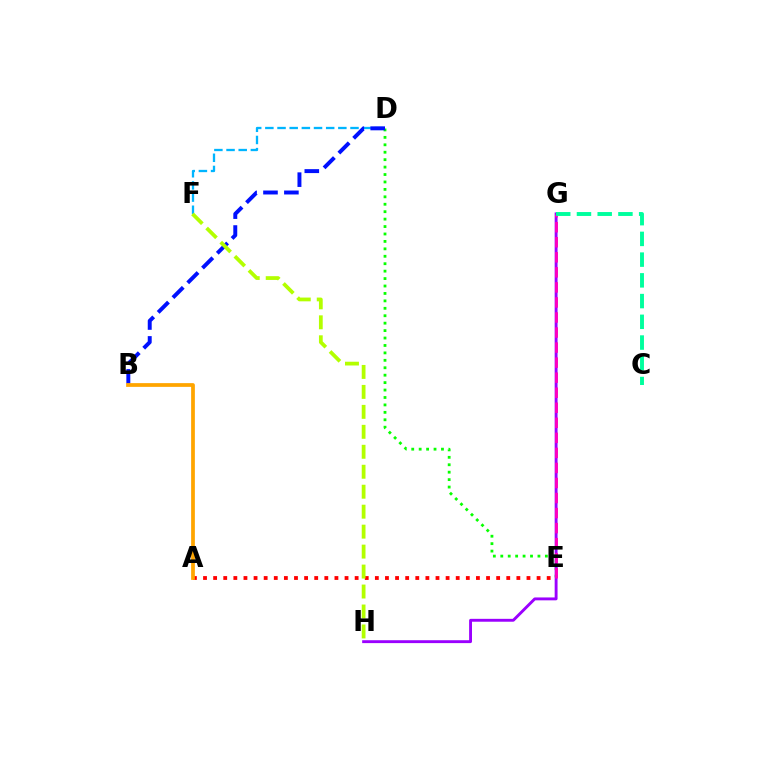{('A', 'E'): [{'color': '#ff0000', 'line_style': 'dotted', 'thickness': 2.75}], ('D', 'F'): [{'color': '#00b5ff', 'line_style': 'dashed', 'thickness': 1.65}], ('D', 'E'): [{'color': '#08ff00', 'line_style': 'dotted', 'thickness': 2.02}], ('B', 'D'): [{'color': '#0010ff', 'line_style': 'dashed', 'thickness': 2.84}], ('G', 'H'): [{'color': '#9b00ff', 'line_style': 'solid', 'thickness': 2.08}], ('E', 'G'): [{'color': '#ff00bd', 'line_style': 'dashed', 'thickness': 2.04}], ('A', 'B'): [{'color': '#ffa500', 'line_style': 'solid', 'thickness': 2.69}], ('F', 'H'): [{'color': '#b3ff00', 'line_style': 'dashed', 'thickness': 2.71}], ('C', 'G'): [{'color': '#00ff9d', 'line_style': 'dashed', 'thickness': 2.82}]}